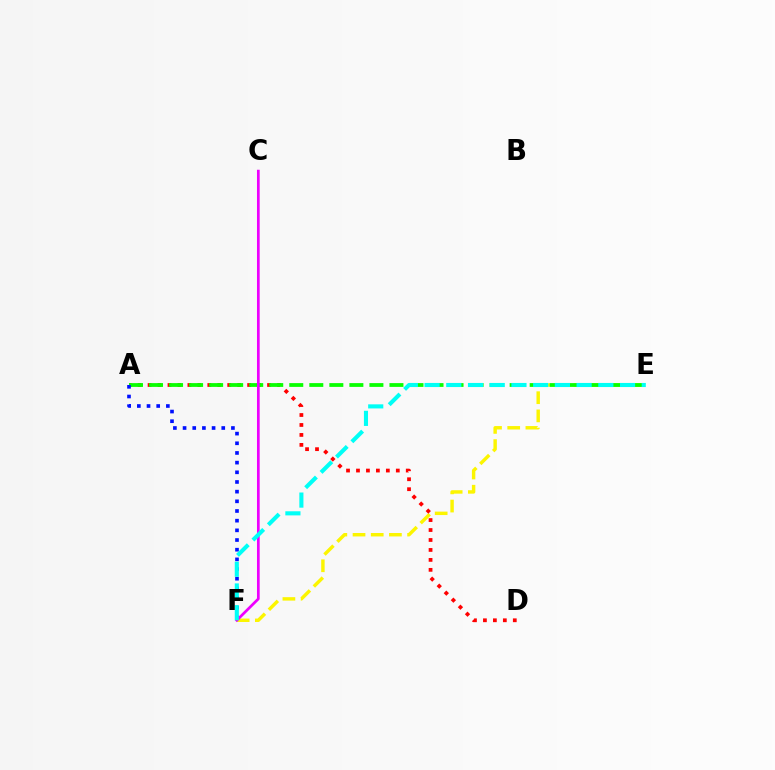{('E', 'F'): [{'color': '#fcf500', 'line_style': 'dashed', 'thickness': 2.47}, {'color': '#00fff6', 'line_style': 'dashed', 'thickness': 2.95}], ('A', 'D'): [{'color': '#ff0000', 'line_style': 'dotted', 'thickness': 2.71}], ('A', 'E'): [{'color': '#08ff00', 'line_style': 'dashed', 'thickness': 2.72}], ('A', 'F'): [{'color': '#0010ff', 'line_style': 'dotted', 'thickness': 2.63}], ('C', 'F'): [{'color': '#ee00ff', 'line_style': 'solid', 'thickness': 1.95}]}